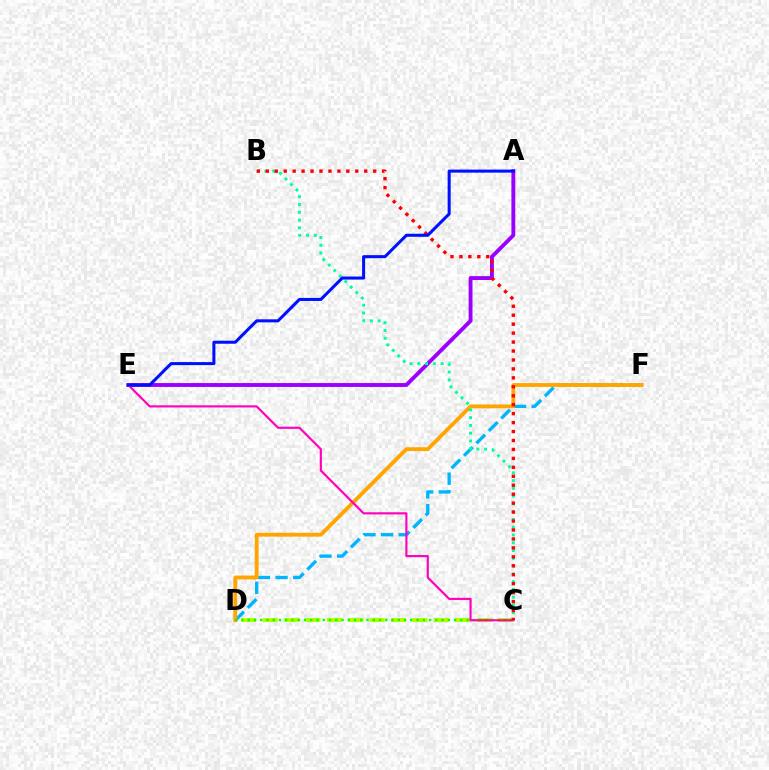{('D', 'F'): [{'color': '#00b5ff', 'line_style': 'dashed', 'thickness': 2.39}, {'color': '#ffa500', 'line_style': 'solid', 'thickness': 2.76}], ('A', 'E'): [{'color': '#9b00ff', 'line_style': 'solid', 'thickness': 2.79}, {'color': '#0010ff', 'line_style': 'solid', 'thickness': 2.19}], ('C', 'D'): [{'color': '#b3ff00', 'line_style': 'dashed', 'thickness': 2.91}, {'color': '#08ff00', 'line_style': 'dotted', 'thickness': 1.7}], ('C', 'E'): [{'color': '#ff00bd', 'line_style': 'solid', 'thickness': 1.55}], ('B', 'C'): [{'color': '#00ff9d', 'line_style': 'dotted', 'thickness': 2.11}, {'color': '#ff0000', 'line_style': 'dotted', 'thickness': 2.43}]}